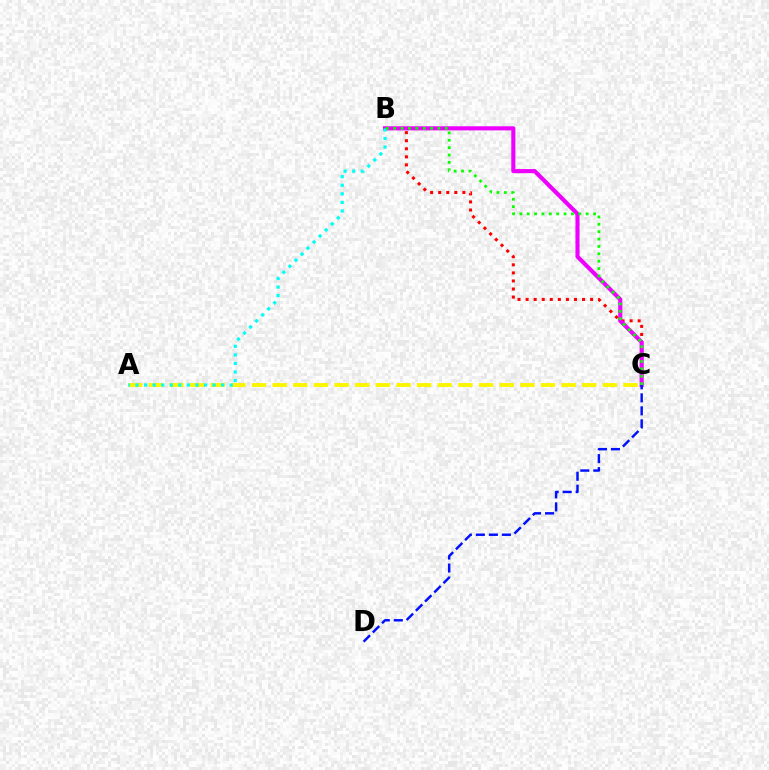{('B', 'C'): [{'color': '#ff0000', 'line_style': 'dotted', 'thickness': 2.19}, {'color': '#ee00ff', 'line_style': 'solid', 'thickness': 2.96}, {'color': '#08ff00', 'line_style': 'dotted', 'thickness': 2.0}], ('A', 'C'): [{'color': '#fcf500', 'line_style': 'dashed', 'thickness': 2.8}], ('A', 'B'): [{'color': '#00fff6', 'line_style': 'dotted', 'thickness': 2.32}], ('C', 'D'): [{'color': '#0010ff', 'line_style': 'dashed', 'thickness': 1.77}]}